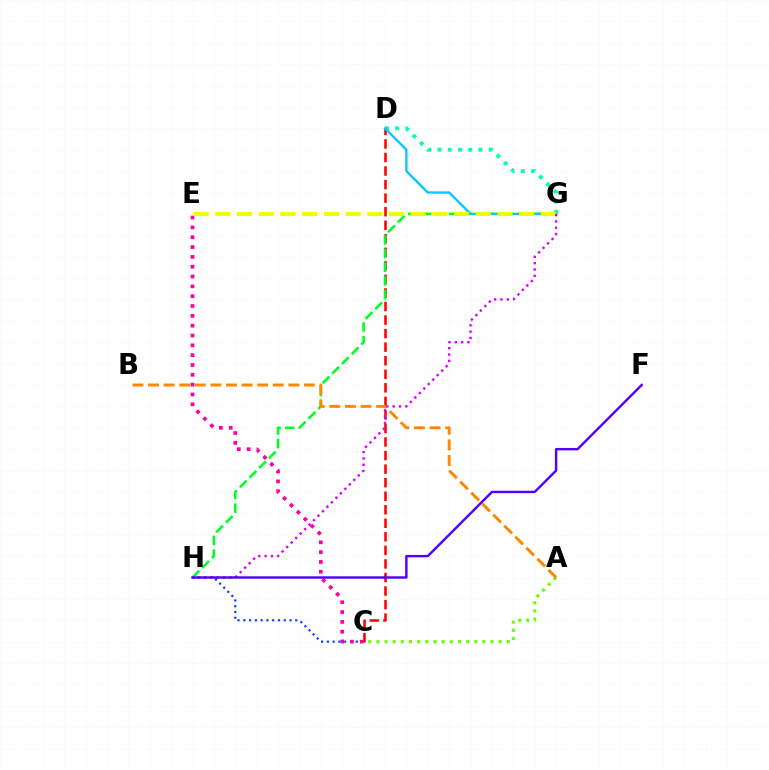{('D', 'G'): [{'color': '#00ffaf', 'line_style': 'dotted', 'thickness': 2.78}, {'color': '#00c7ff', 'line_style': 'solid', 'thickness': 1.65}], ('C', 'D'): [{'color': '#ff0000', 'line_style': 'dashed', 'thickness': 1.84}], ('A', 'C'): [{'color': '#66ff00', 'line_style': 'dotted', 'thickness': 2.22}], ('C', 'H'): [{'color': '#003fff', 'line_style': 'dotted', 'thickness': 1.57}], ('G', 'H'): [{'color': '#00ff27', 'line_style': 'dashed', 'thickness': 1.86}, {'color': '#d600ff', 'line_style': 'dotted', 'thickness': 1.72}], ('C', 'E'): [{'color': '#ff00a0', 'line_style': 'dotted', 'thickness': 2.67}], ('A', 'B'): [{'color': '#ff8800', 'line_style': 'dashed', 'thickness': 2.12}], ('E', 'G'): [{'color': '#eeff00', 'line_style': 'dashed', 'thickness': 2.95}], ('F', 'H'): [{'color': '#4f00ff', 'line_style': 'solid', 'thickness': 1.74}]}